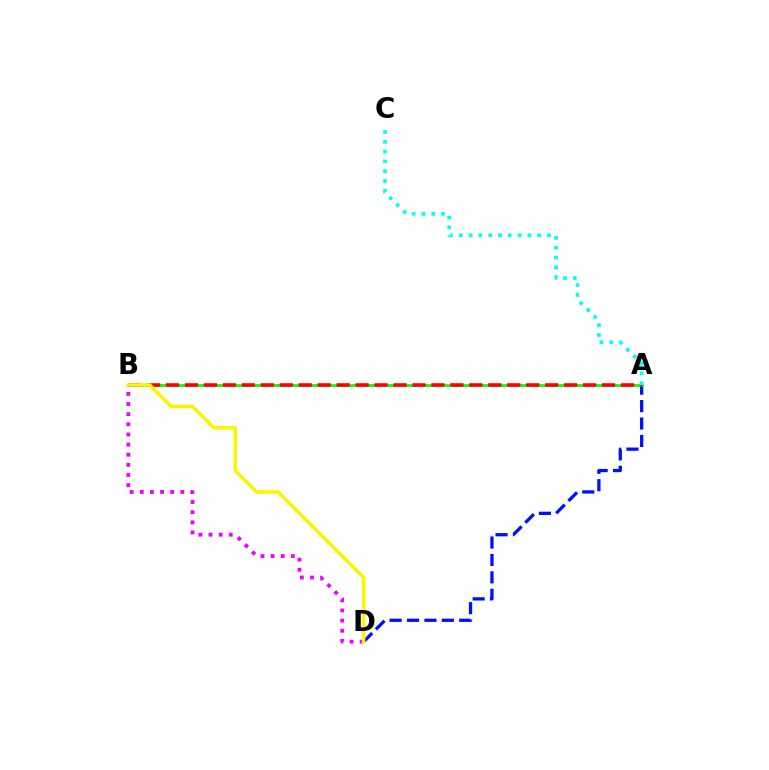{('A', 'D'): [{'color': '#0010ff', 'line_style': 'dashed', 'thickness': 2.36}], ('A', 'B'): [{'color': '#08ff00', 'line_style': 'solid', 'thickness': 2.02}, {'color': '#ff0000', 'line_style': 'dashed', 'thickness': 2.58}], ('B', 'D'): [{'color': '#ee00ff', 'line_style': 'dotted', 'thickness': 2.75}, {'color': '#fcf500', 'line_style': 'solid', 'thickness': 2.56}], ('A', 'C'): [{'color': '#00fff6', 'line_style': 'dotted', 'thickness': 2.66}]}